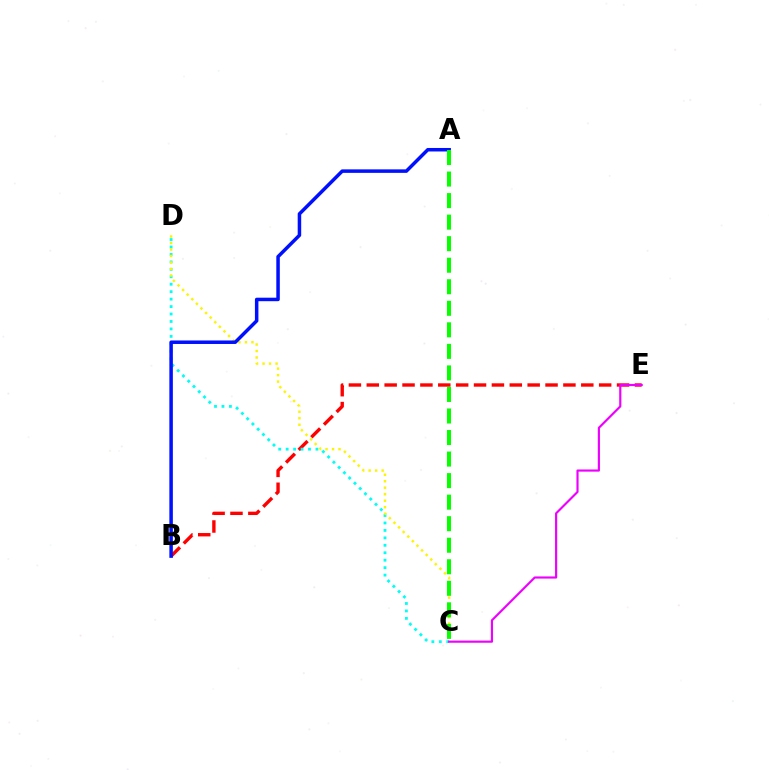{('B', 'E'): [{'color': '#ff0000', 'line_style': 'dashed', 'thickness': 2.43}], ('C', 'D'): [{'color': '#00fff6', 'line_style': 'dotted', 'thickness': 2.02}, {'color': '#fcf500', 'line_style': 'dotted', 'thickness': 1.77}], ('A', 'B'): [{'color': '#0010ff', 'line_style': 'solid', 'thickness': 2.52}], ('A', 'C'): [{'color': '#08ff00', 'line_style': 'dashed', 'thickness': 2.93}], ('C', 'E'): [{'color': '#ee00ff', 'line_style': 'solid', 'thickness': 1.56}]}